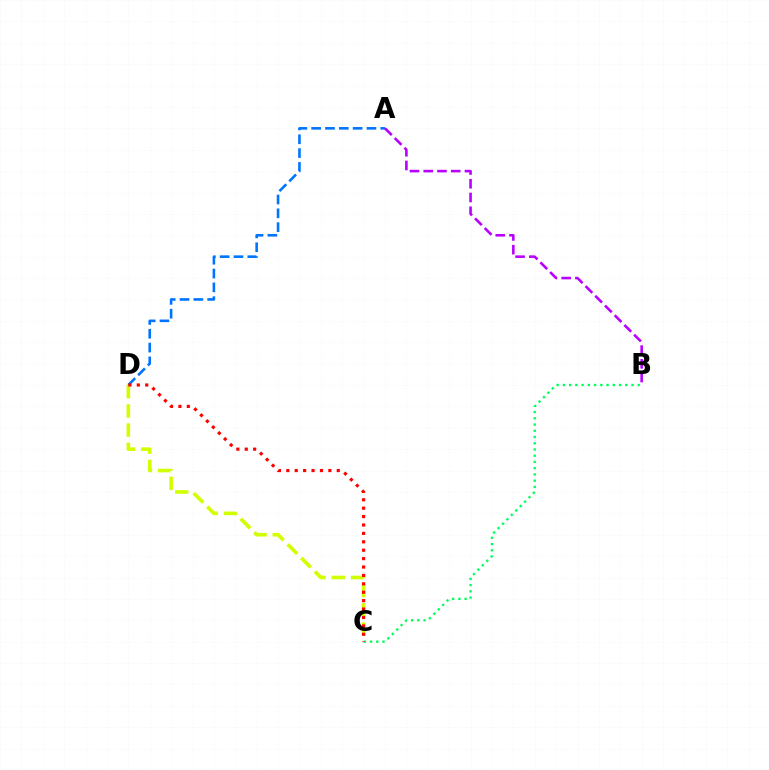{('A', 'D'): [{'color': '#0074ff', 'line_style': 'dashed', 'thickness': 1.88}], ('C', 'D'): [{'color': '#d1ff00', 'line_style': 'dashed', 'thickness': 2.61}, {'color': '#ff0000', 'line_style': 'dotted', 'thickness': 2.28}], ('B', 'C'): [{'color': '#00ff5c', 'line_style': 'dotted', 'thickness': 1.7}], ('A', 'B'): [{'color': '#b900ff', 'line_style': 'dashed', 'thickness': 1.87}]}